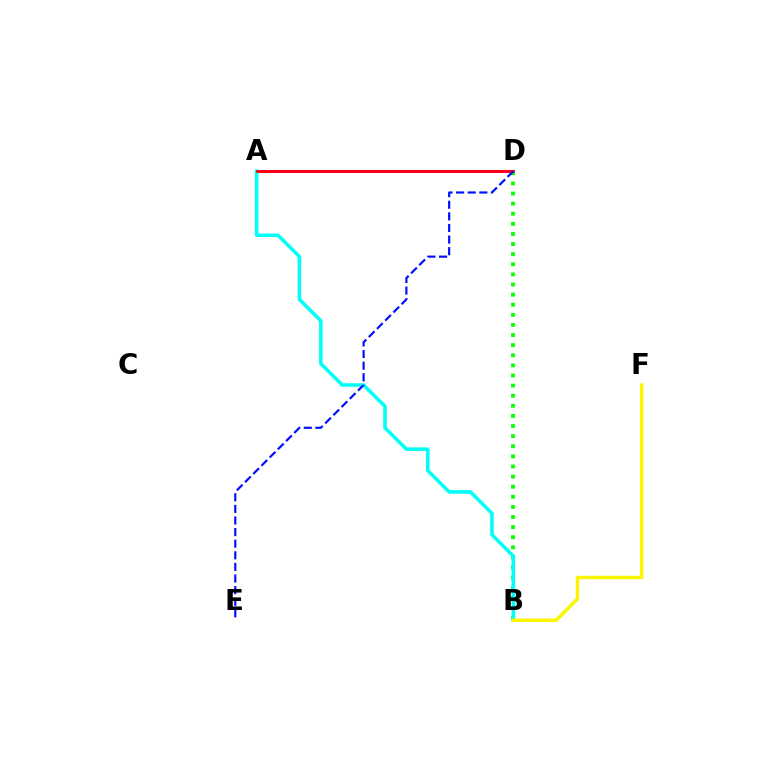{('A', 'D'): [{'color': '#ee00ff', 'line_style': 'solid', 'thickness': 2.11}, {'color': '#ff0000', 'line_style': 'solid', 'thickness': 1.96}], ('B', 'D'): [{'color': '#08ff00', 'line_style': 'dotted', 'thickness': 2.75}], ('A', 'B'): [{'color': '#00fff6', 'line_style': 'solid', 'thickness': 2.56}], ('B', 'F'): [{'color': '#fcf500', 'line_style': 'solid', 'thickness': 2.48}], ('D', 'E'): [{'color': '#0010ff', 'line_style': 'dashed', 'thickness': 1.58}]}